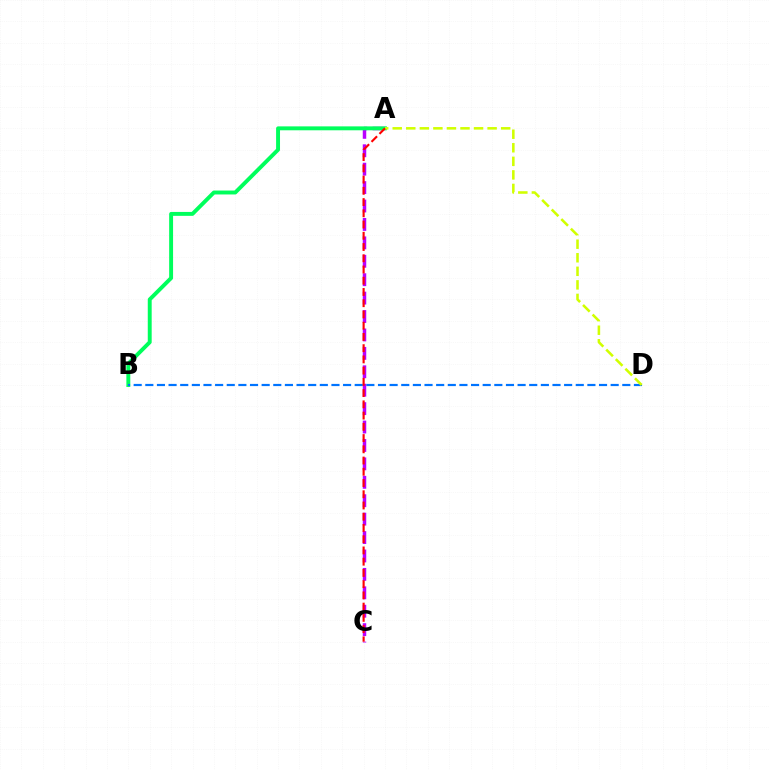{('A', 'C'): [{'color': '#b900ff', 'line_style': 'dashed', 'thickness': 2.5}, {'color': '#ff0000', 'line_style': 'dashed', 'thickness': 1.53}], ('A', 'B'): [{'color': '#00ff5c', 'line_style': 'solid', 'thickness': 2.82}], ('B', 'D'): [{'color': '#0074ff', 'line_style': 'dashed', 'thickness': 1.58}], ('A', 'D'): [{'color': '#d1ff00', 'line_style': 'dashed', 'thickness': 1.84}]}